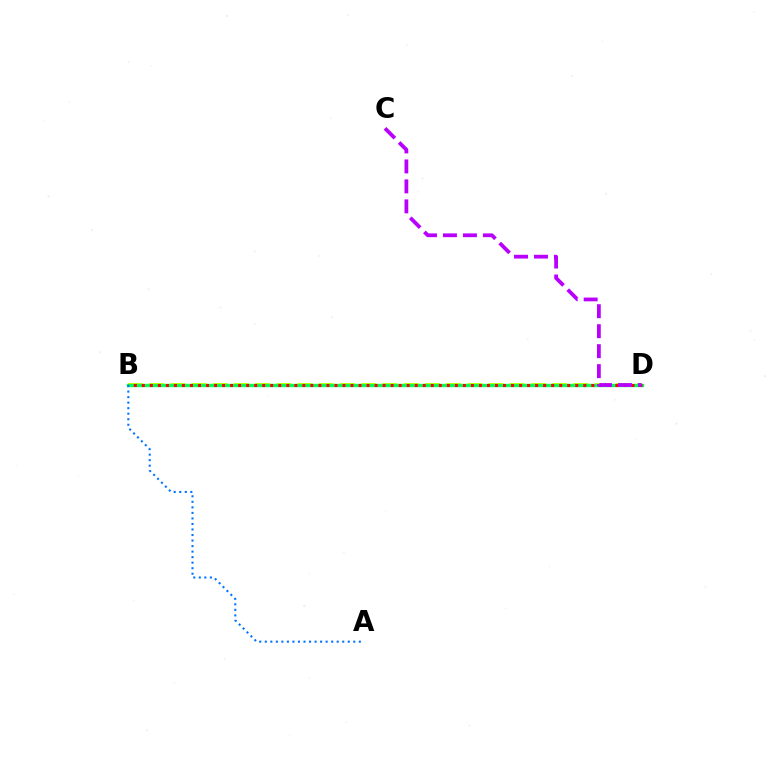{('B', 'D'): [{'color': '#d1ff00', 'line_style': 'dashed', 'thickness': 2.88}, {'color': '#00ff5c', 'line_style': 'solid', 'thickness': 2.41}, {'color': '#ff0000', 'line_style': 'dotted', 'thickness': 2.18}], ('C', 'D'): [{'color': '#b900ff', 'line_style': 'dashed', 'thickness': 2.71}], ('A', 'B'): [{'color': '#0074ff', 'line_style': 'dotted', 'thickness': 1.5}]}